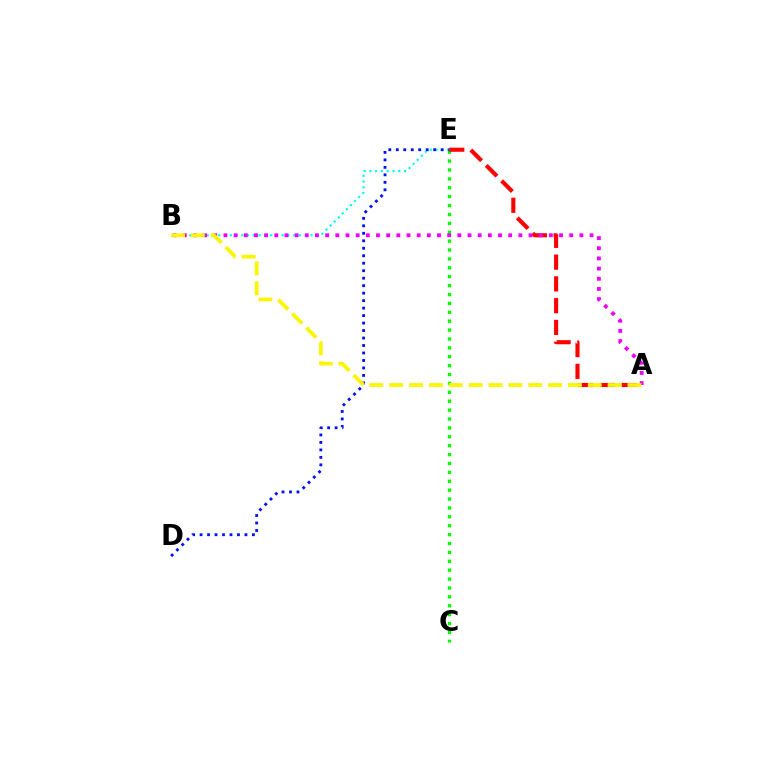{('C', 'E'): [{'color': '#08ff00', 'line_style': 'dotted', 'thickness': 2.42}], ('B', 'E'): [{'color': '#00fff6', 'line_style': 'dotted', 'thickness': 1.57}], ('A', 'E'): [{'color': '#ff0000', 'line_style': 'dashed', 'thickness': 2.96}], ('A', 'B'): [{'color': '#ee00ff', 'line_style': 'dotted', 'thickness': 2.76}, {'color': '#fcf500', 'line_style': 'dashed', 'thickness': 2.7}], ('D', 'E'): [{'color': '#0010ff', 'line_style': 'dotted', 'thickness': 2.03}]}